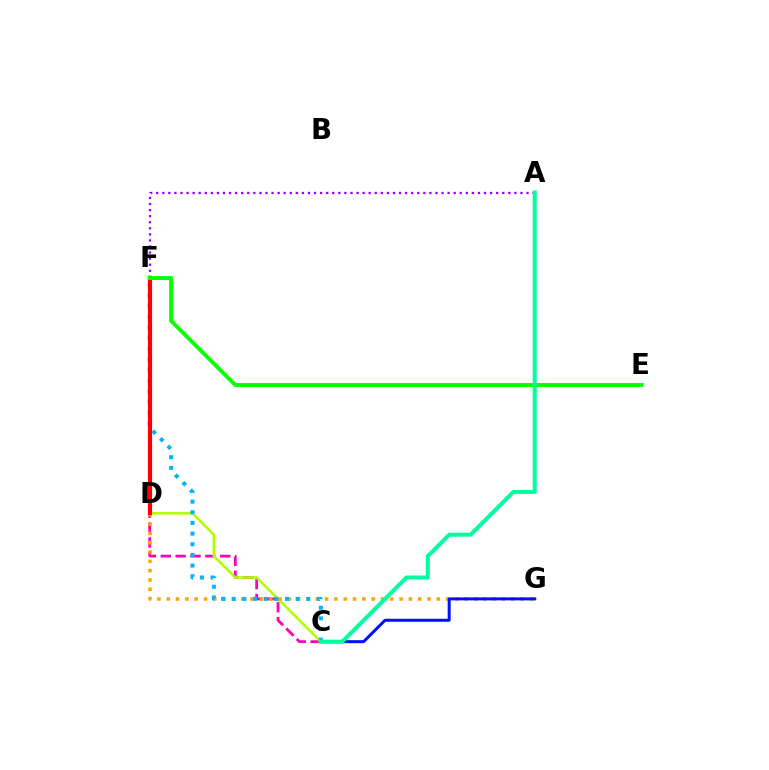{('C', 'D'): [{'color': '#ff00bd', 'line_style': 'dashed', 'thickness': 2.02}, {'color': '#b3ff00', 'line_style': 'solid', 'thickness': 1.87}], ('D', 'G'): [{'color': '#ffa500', 'line_style': 'dotted', 'thickness': 2.53}], ('C', 'F'): [{'color': '#00b5ff', 'line_style': 'dotted', 'thickness': 2.89}], ('D', 'F'): [{'color': '#ff0000', 'line_style': 'solid', 'thickness': 2.98}], ('A', 'F'): [{'color': '#9b00ff', 'line_style': 'dotted', 'thickness': 1.65}], ('E', 'F'): [{'color': '#08ff00', 'line_style': 'solid', 'thickness': 2.82}], ('C', 'G'): [{'color': '#0010ff', 'line_style': 'solid', 'thickness': 2.16}], ('A', 'C'): [{'color': '#00ff9d', 'line_style': 'solid', 'thickness': 2.88}]}